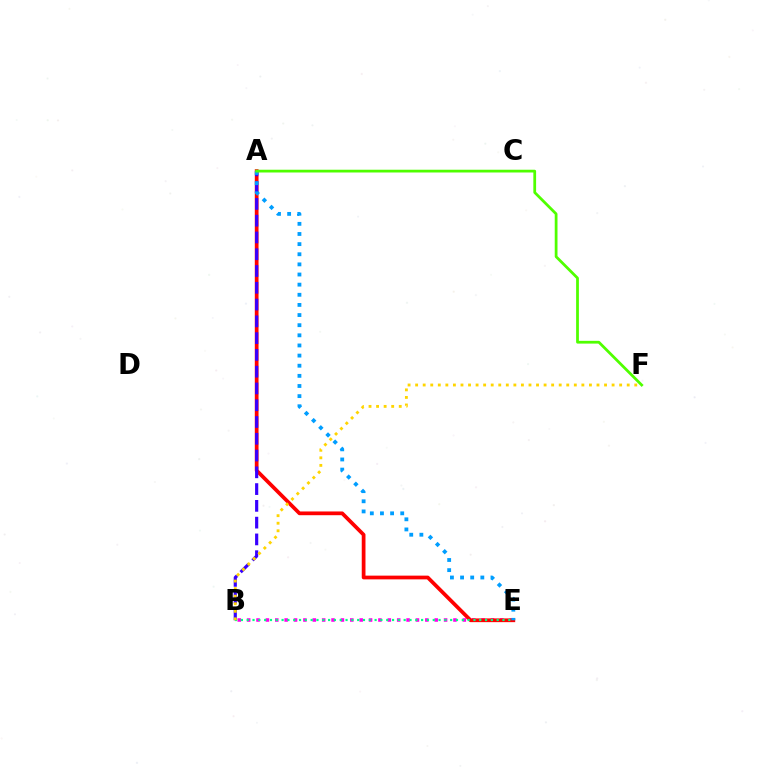{('B', 'E'): [{'color': '#ff00ed', 'line_style': 'dotted', 'thickness': 2.55}, {'color': '#00ff86', 'line_style': 'dotted', 'thickness': 1.58}], ('A', 'E'): [{'color': '#ff0000', 'line_style': 'solid', 'thickness': 2.69}, {'color': '#009eff', 'line_style': 'dotted', 'thickness': 2.75}], ('A', 'B'): [{'color': '#3700ff', 'line_style': 'dashed', 'thickness': 2.28}], ('B', 'F'): [{'color': '#ffd500', 'line_style': 'dotted', 'thickness': 2.05}], ('A', 'F'): [{'color': '#4fff00', 'line_style': 'solid', 'thickness': 1.99}]}